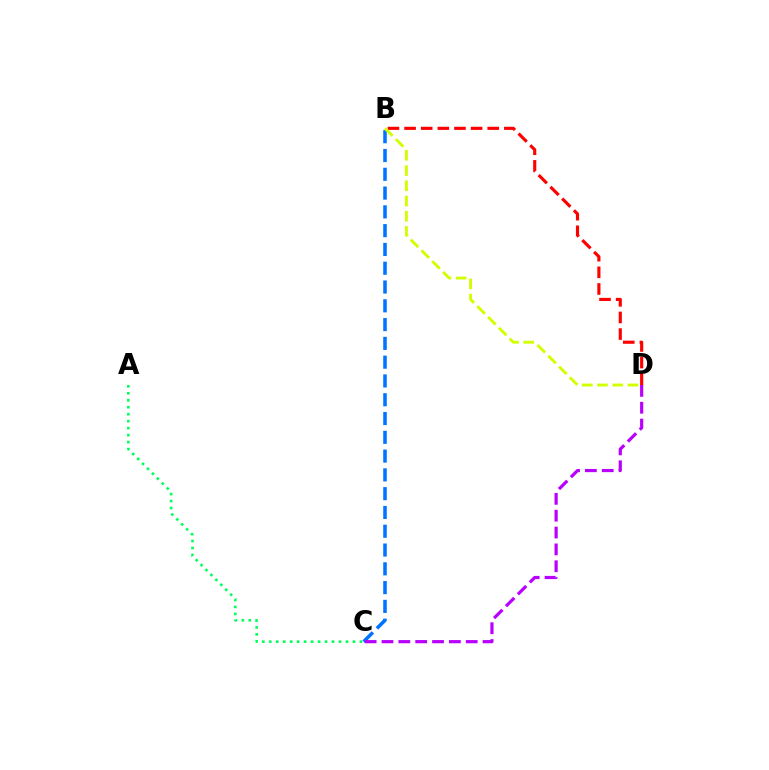{('A', 'C'): [{'color': '#00ff5c', 'line_style': 'dotted', 'thickness': 1.89}], ('B', 'C'): [{'color': '#0074ff', 'line_style': 'dashed', 'thickness': 2.55}], ('B', 'D'): [{'color': '#ff0000', 'line_style': 'dashed', 'thickness': 2.26}, {'color': '#d1ff00', 'line_style': 'dashed', 'thickness': 2.07}], ('C', 'D'): [{'color': '#b900ff', 'line_style': 'dashed', 'thickness': 2.29}]}